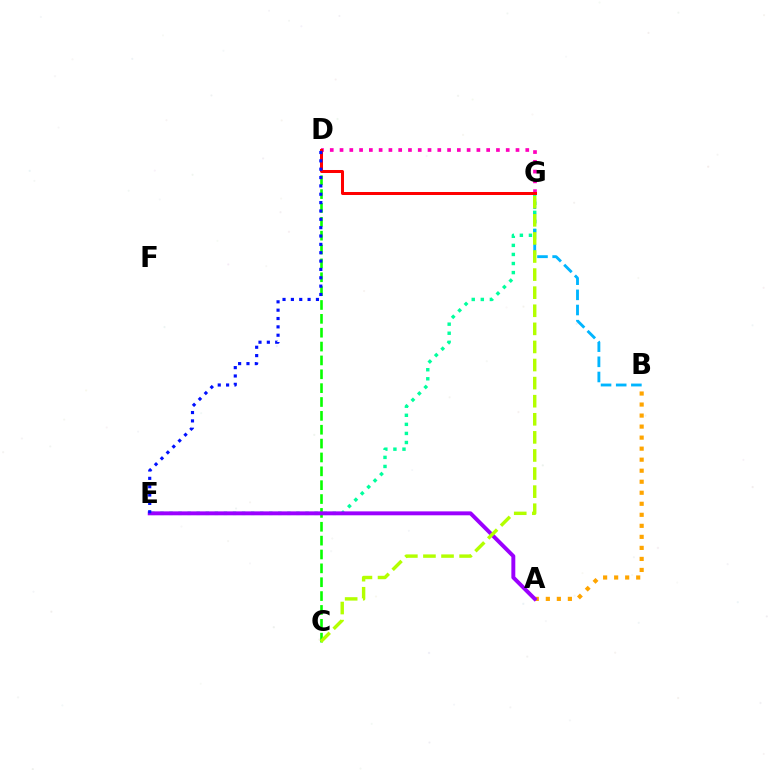{('A', 'B'): [{'color': '#ffa500', 'line_style': 'dotted', 'thickness': 3.0}], ('C', 'D'): [{'color': '#08ff00', 'line_style': 'dashed', 'thickness': 1.88}], ('E', 'G'): [{'color': '#00ff9d', 'line_style': 'dotted', 'thickness': 2.46}], ('D', 'G'): [{'color': '#ff00bd', 'line_style': 'dotted', 'thickness': 2.66}, {'color': '#ff0000', 'line_style': 'solid', 'thickness': 2.16}], ('A', 'E'): [{'color': '#9b00ff', 'line_style': 'solid', 'thickness': 2.82}], ('B', 'G'): [{'color': '#00b5ff', 'line_style': 'dashed', 'thickness': 2.06}], ('D', 'E'): [{'color': '#0010ff', 'line_style': 'dotted', 'thickness': 2.27}], ('C', 'G'): [{'color': '#b3ff00', 'line_style': 'dashed', 'thickness': 2.46}]}